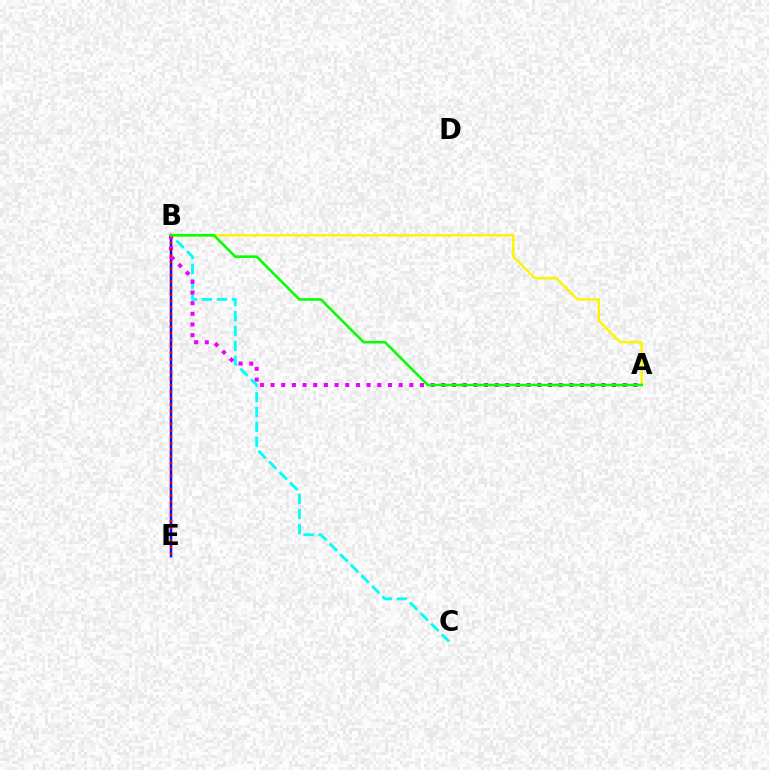{('B', 'C'): [{'color': '#00fff6', 'line_style': 'dashed', 'thickness': 2.03}], ('A', 'B'): [{'color': '#fcf500', 'line_style': 'solid', 'thickness': 1.76}, {'color': '#ee00ff', 'line_style': 'dotted', 'thickness': 2.9}, {'color': '#08ff00', 'line_style': 'solid', 'thickness': 1.87}], ('B', 'E'): [{'color': '#0010ff', 'line_style': 'solid', 'thickness': 1.79}, {'color': '#ff0000', 'line_style': 'dotted', 'thickness': 1.76}]}